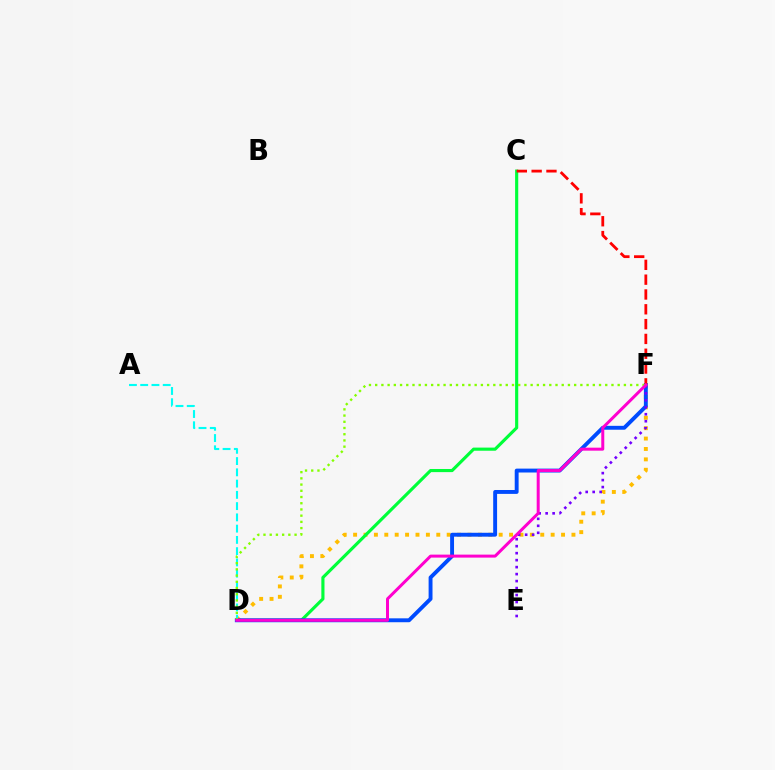{('D', 'F'): [{'color': '#ffbd00', 'line_style': 'dotted', 'thickness': 2.82}, {'color': '#004bff', 'line_style': 'solid', 'thickness': 2.8}, {'color': '#84ff00', 'line_style': 'dotted', 'thickness': 1.69}, {'color': '#ff00cf', 'line_style': 'solid', 'thickness': 2.16}], ('C', 'D'): [{'color': '#00ff39', 'line_style': 'solid', 'thickness': 2.26}], ('A', 'D'): [{'color': '#00fff6', 'line_style': 'dashed', 'thickness': 1.53}], ('E', 'F'): [{'color': '#7200ff', 'line_style': 'dotted', 'thickness': 1.9}], ('C', 'F'): [{'color': '#ff0000', 'line_style': 'dashed', 'thickness': 2.01}]}